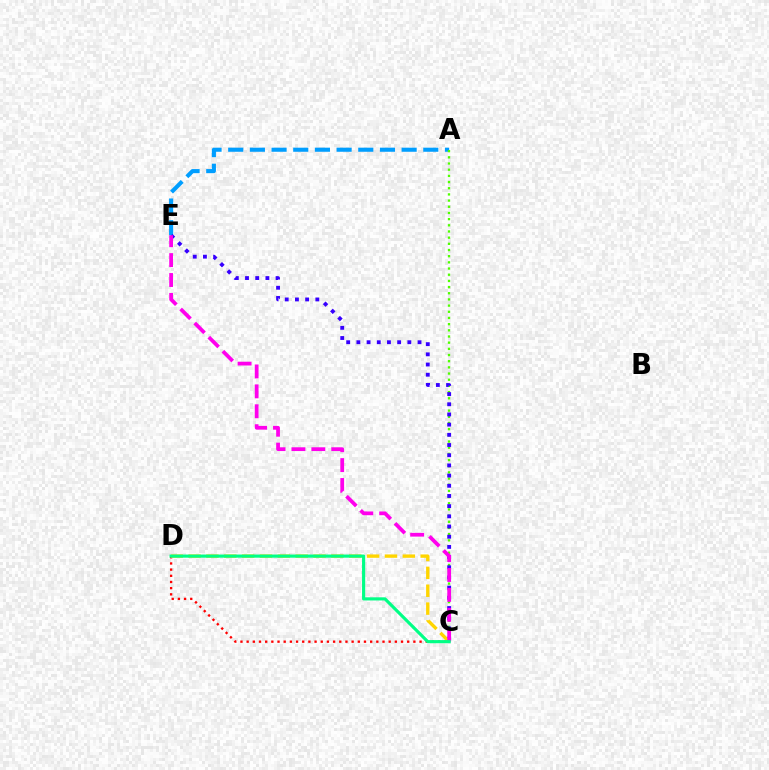{('A', 'E'): [{'color': '#009eff', 'line_style': 'dashed', 'thickness': 2.94}], ('A', 'C'): [{'color': '#4fff00', 'line_style': 'dotted', 'thickness': 1.68}], ('C', 'E'): [{'color': '#3700ff', 'line_style': 'dotted', 'thickness': 2.77}, {'color': '#ff00ed', 'line_style': 'dashed', 'thickness': 2.71}], ('C', 'D'): [{'color': '#ff0000', 'line_style': 'dotted', 'thickness': 1.68}, {'color': '#ffd500', 'line_style': 'dashed', 'thickness': 2.43}, {'color': '#00ff86', 'line_style': 'solid', 'thickness': 2.26}]}